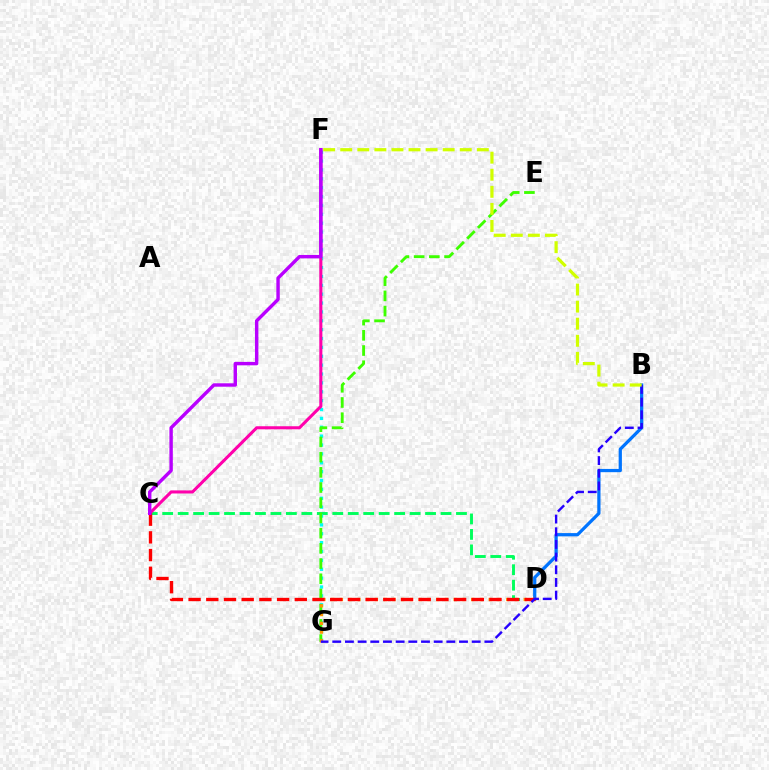{('C', 'D'): [{'color': '#00ff5c', 'line_style': 'dashed', 'thickness': 2.1}, {'color': '#ff0000', 'line_style': 'dashed', 'thickness': 2.4}], ('F', 'G'): [{'color': '#00fff6', 'line_style': 'dotted', 'thickness': 2.41}], ('B', 'D'): [{'color': '#0074ff', 'line_style': 'solid', 'thickness': 2.34}], ('C', 'F'): [{'color': '#ff00ac', 'line_style': 'solid', 'thickness': 2.21}, {'color': '#b900ff', 'line_style': 'solid', 'thickness': 2.46}], ('E', 'G'): [{'color': '#3dff00', 'line_style': 'dashed', 'thickness': 2.07}], ('D', 'G'): [{'color': '#ff9400', 'line_style': 'dotted', 'thickness': 2.38}], ('B', 'G'): [{'color': '#2500ff', 'line_style': 'dashed', 'thickness': 1.72}], ('B', 'F'): [{'color': '#d1ff00', 'line_style': 'dashed', 'thickness': 2.32}]}